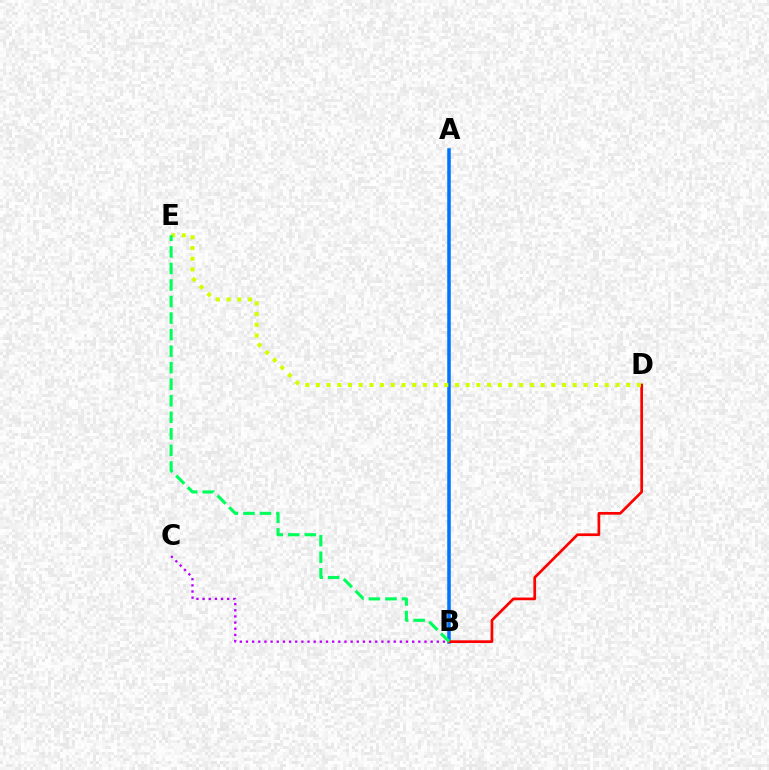{('A', 'B'): [{'color': '#0074ff', 'line_style': 'solid', 'thickness': 2.54}], ('B', 'D'): [{'color': '#ff0000', 'line_style': 'solid', 'thickness': 1.95}], ('D', 'E'): [{'color': '#d1ff00', 'line_style': 'dotted', 'thickness': 2.91}], ('B', 'C'): [{'color': '#b900ff', 'line_style': 'dotted', 'thickness': 1.67}], ('B', 'E'): [{'color': '#00ff5c', 'line_style': 'dashed', 'thickness': 2.25}]}